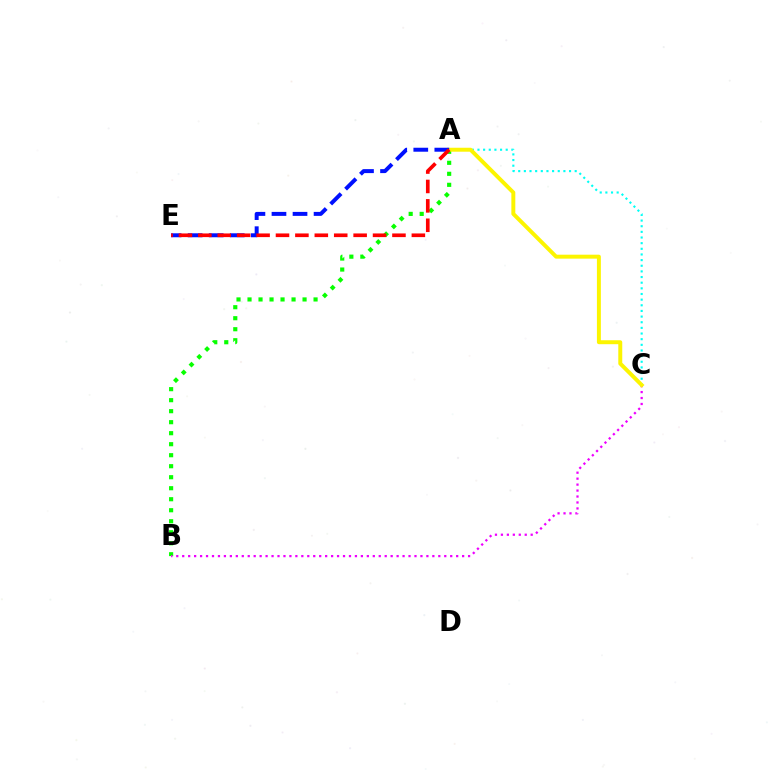{('A', 'B'): [{'color': '#08ff00', 'line_style': 'dotted', 'thickness': 2.99}], ('A', 'C'): [{'color': '#00fff6', 'line_style': 'dotted', 'thickness': 1.53}, {'color': '#fcf500', 'line_style': 'solid', 'thickness': 2.85}], ('B', 'C'): [{'color': '#ee00ff', 'line_style': 'dotted', 'thickness': 1.62}], ('A', 'E'): [{'color': '#0010ff', 'line_style': 'dashed', 'thickness': 2.86}, {'color': '#ff0000', 'line_style': 'dashed', 'thickness': 2.64}]}